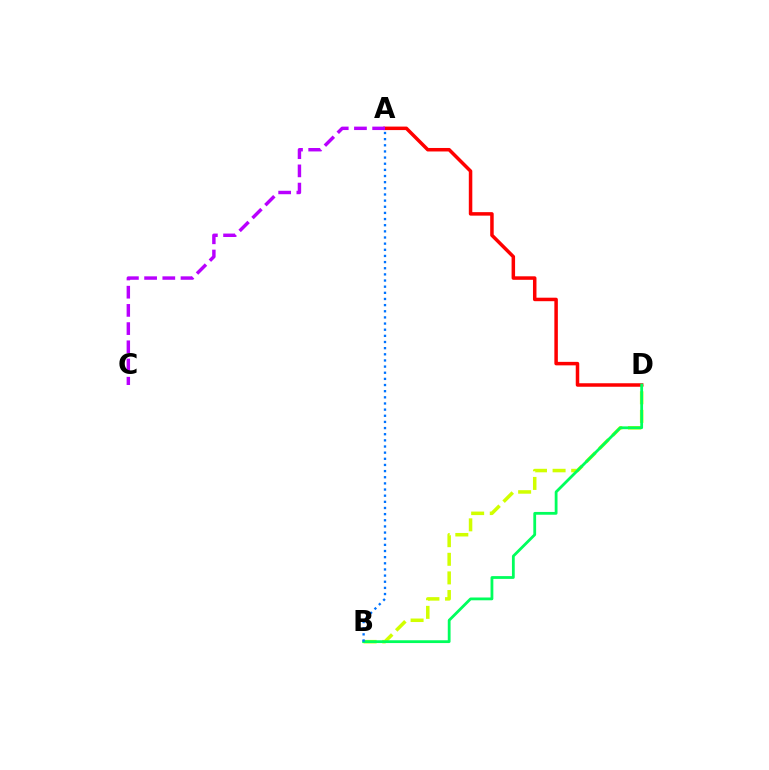{('B', 'D'): [{'color': '#d1ff00', 'line_style': 'dashed', 'thickness': 2.53}, {'color': '#00ff5c', 'line_style': 'solid', 'thickness': 2.01}], ('A', 'D'): [{'color': '#ff0000', 'line_style': 'solid', 'thickness': 2.52}], ('A', 'C'): [{'color': '#b900ff', 'line_style': 'dashed', 'thickness': 2.47}], ('A', 'B'): [{'color': '#0074ff', 'line_style': 'dotted', 'thickness': 1.67}]}